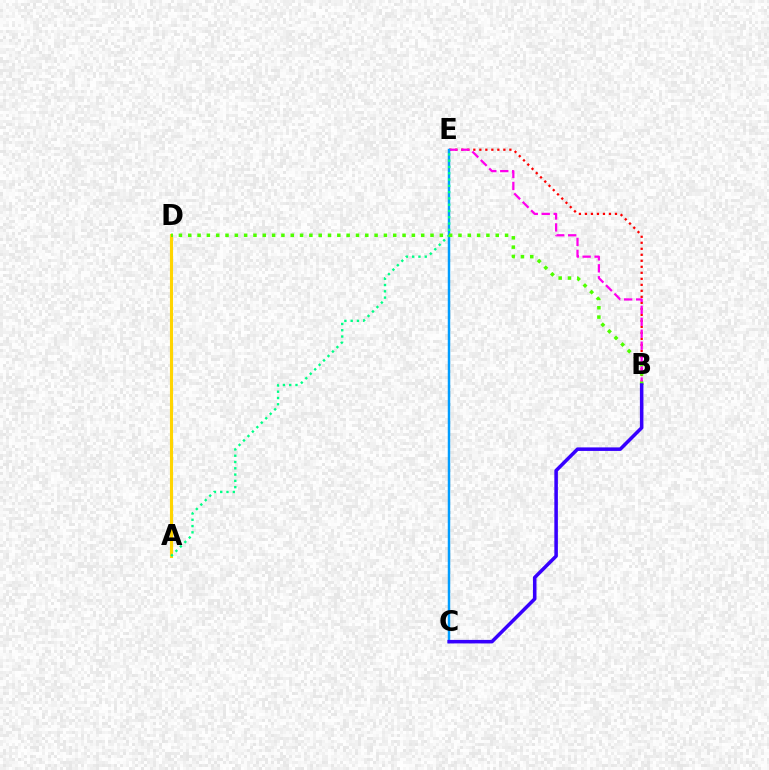{('B', 'E'): [{'color': '#ff0000', 'line_style': 'dotted', 'thickness': 1.63}, {'color': '#ff00ed', 'line_style': 'dashed', 'thickness': 1.62}], ('C', 'E'): [{'color': '#009eff', 'line_style': 'solid', 'thickness': 1.78}], ('A', 'D'): [{'color': '#ffd500', 'line_style': 'solid', 'thickness': 2.24}], ('A', 'E'): [{'color': '#00ff86', 'line_style': 'dotted', 'thickness': 1.71}], ('B', 'D'): [{'color': '#4fff00', 'line_style': 'dotted', 'thickness': 2.53}], ('B', 'C'): [{'color': '#3700ff', 'line_style': 'solid', 'thickness': 2.54}]}